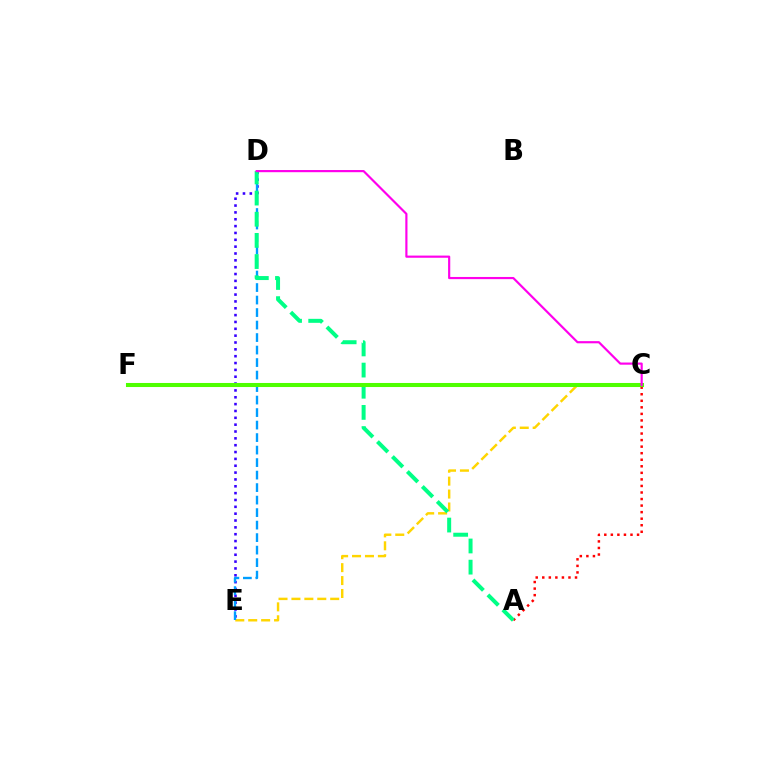{('D', 'E'): [{'color': '#3700ff', 'line_style': 'dotted', 'thickness': 1.86}, {'color': '#009eff', 'line_style': 'dashed', 'thickness': 1.7}], ('C', 'E'): [{'color': '#ffd500', 'line_style': 'dashed', 'thickness': 1.76}], ('A', 'C'): [{'color': '#ff0000', 'line_style': 'dotted', 'thickness': 1.78}], ('A', 'D'): [{'color': '#00ff86', 'line_style': 'dashed', 'thickness': 2.87}], ('C', 'F'): [{'color': '#4fff00', 'line_style': 'solid', 'thickness': 2.92}], ('C', 'D'): [{'color': '#ff00ed', 'line_style': 'solid', 'thickness': 1.56}]}